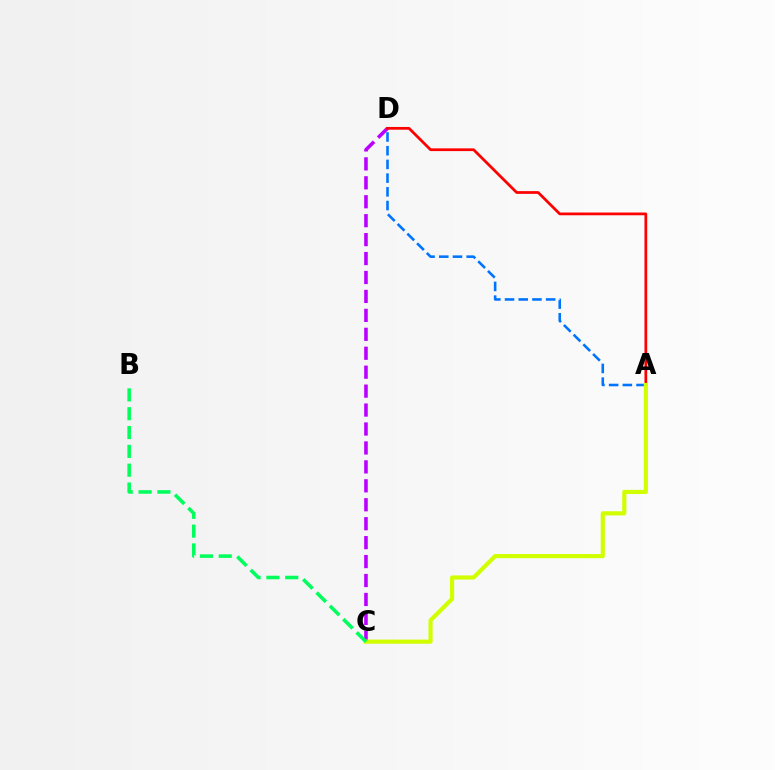{('C', 'D'): [{'color': '#b900ff', 'line_style': 'dashed', 'thickness': 2.57}], ('A', 'D'): [{'color': '#ff0000', 'line_style': 'solid', 'thickness': 1.97}, {'color': '#0074ff', 'line_style': 'dashed', 'thickness': 1.86}], ('A', 'C'): [{'color': '#d1ff00', 'line_style': 'solid', 'thickness': 2.99}], ('B', 'C'): [{'color': '#00ff5c', 'line_style': 'dashed', 'thickness': 2.56}]}